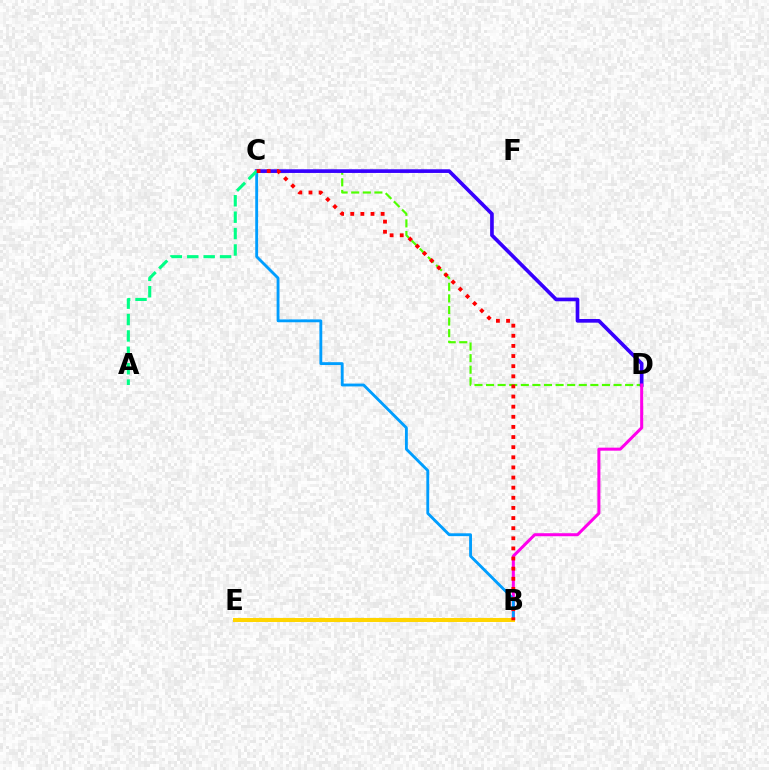{('C', 'D'): [{'color': '#4fff00', 'line_style': 'dashed', 'thickness': 1.57}, {'color': '#3700ff', 'line_style': 'solid', 'thickness': 2.64}], ('B', 'D'): [{'color': '#ff00ed', 'line_style': 'solid', 'thickness': 2.17}], ('B', 'C'): [{'color': '#009eff', 'line_style': 'solid', 'thickness': 2.06}, {'color': '#ff0000', 'line_style': 'dotted', 'thickness': 2.75}], ('B', 'E'): [{'color': '#ffd500', 'line_style': 'solid', 'thickness': 2.9}], ('A', 'C'): [{'color': '#00ff86', 'line_style': 'dashed', 'thickness': 2.23}]}